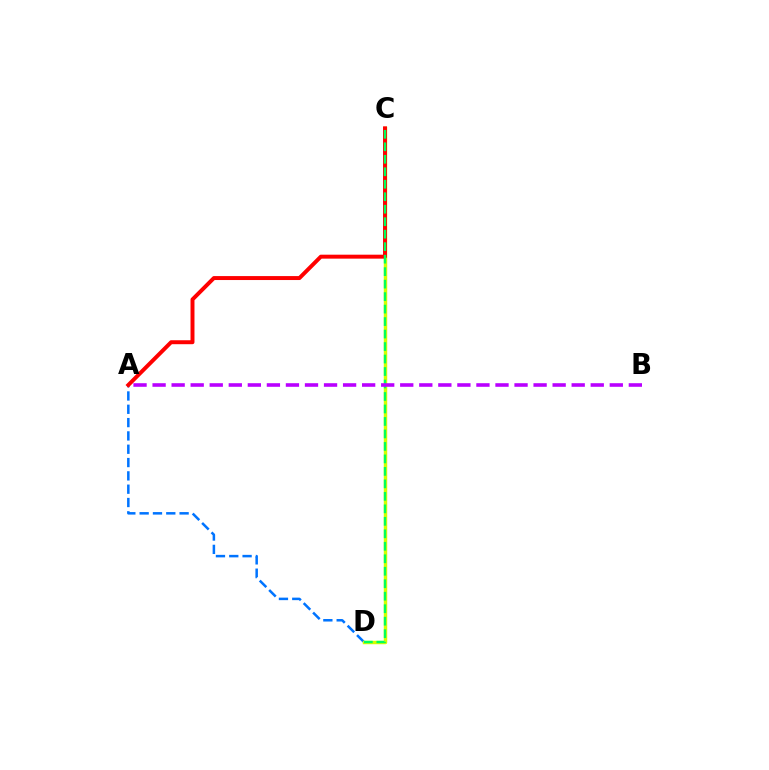{('A', 'D'): [{'color': '#0074ff', 'line_style': 'dashed', 'thickness': 1.81}], ('C', 'D'): [{'color': '#d1ff00', 'line_style': 'solid', 'thickness': 2.48}, {'color': '#00ff5c', 'line_style': 'dashed', 'thickness': 1.7}], ('A', 'C'): [{'color': '#ff0000', 'line_style': 'solid', 'thickness': 2.85}], ('A', 'B'): [{'color': '#b900ff', 'line_style': 'dashed', 'thickness': 2.59}]}